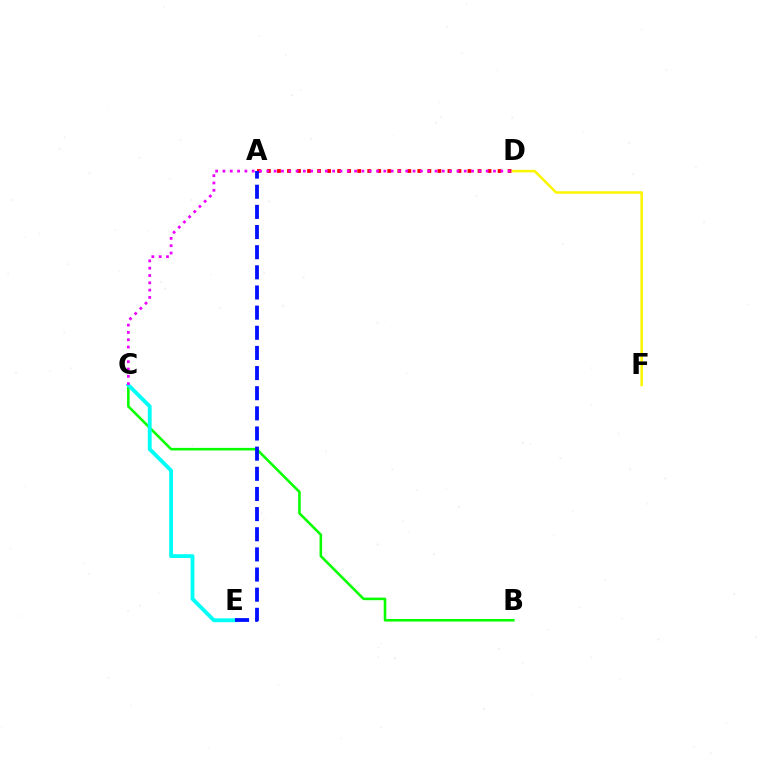{('B', 'C'): [{'color': '#08ff00', 'line_style': 'solid', 'thickness': 1.85}], ('D', 'F'): [{'color': '#fcf500', 'line_style': 'solid', 'thickness': 1.82}], ('A', 'D'): [{'color': '#ff0000', 'line_style': 'dotted', 'thickness': 2.72}], ('C', 'E'): [{'color': '#00fff6', 'line_style': 'solid', 'thickness': 2.76}], ('A', 'E'): [{'color': '#0010ff', 'line_style': 'dashed', 'thickness': 2.74}], ('C', 'D'): [{'color': '#ee00ff', 'line_style': 'dotted', 'thickness': 1.99}]}